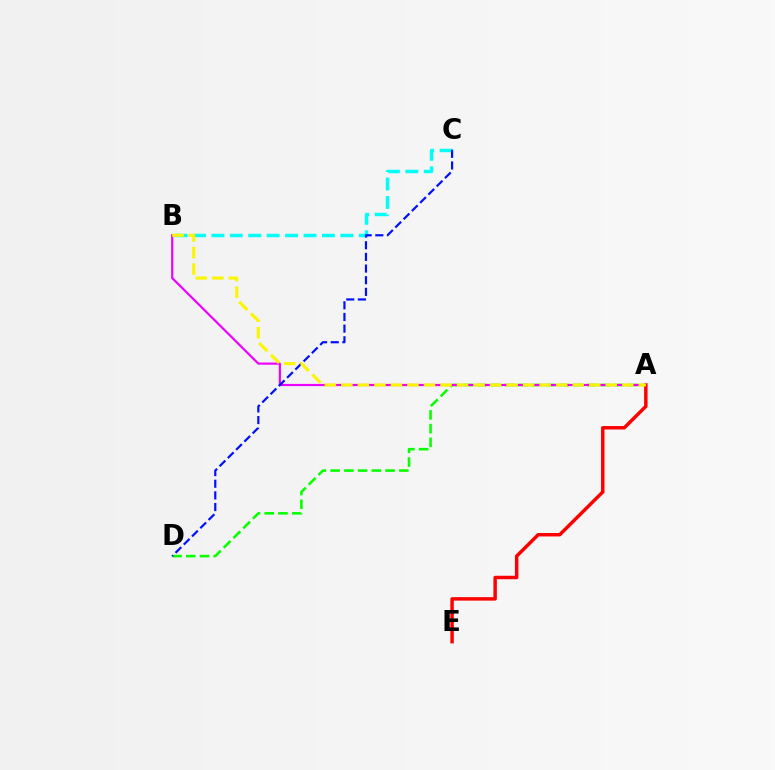{('A', 'D'): [{'color': '#08ff00', 'line_style': 'dashed', 'thickness': 1.87}], ('A', 'B'): [{'color': '#ee00ff', 'line_style': 'solid', 'thickness': 1.57}, {'color': '#fcf500', 'line_style': 'dashed', 'thickness': 2.24}], ('B', 'C'): [{'color': '#00fff6', 'line_style': 'dashed', 'thickness': 2.5}], ('A', 'E'): [{'color': '#ff0000', 'line_style': 'solid', 'thickness': 2.49}], ('C', 'D'): [{'color': '#0010ff', 'line_style': 'dashed', 'thickness': 1.58}]}